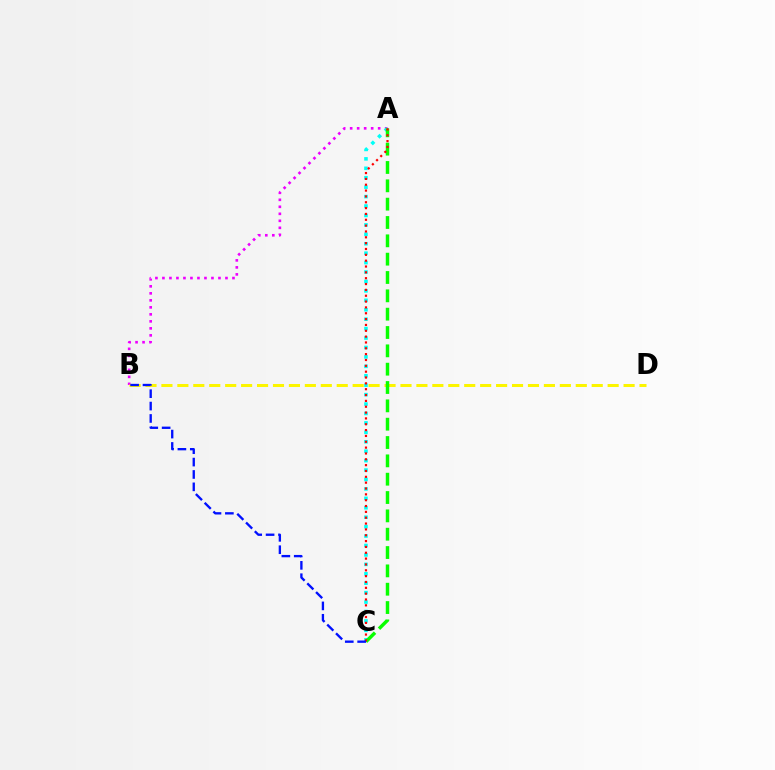{('A', 'B'): [{'color': '#ee00ff', 'line_style': 'dotted', 'thickness': 1.9}], ('B', 'D'): [{'color': '#fcf500', 'line_style': 'dashed', 'thickness': 2.16}], ('A', 'C'): [{'color': '#00fff6', 'line_style': 'dotted', 'thickness': 2.56}, {'color': '#08ff00', 'line_style': 'dashed', 'thickness': 2.49}, {'color': '#ff0000', 'line_style': 'dotted', 'thickness': 1.59}], ('B', 'C'): [{'color': '#0010ff', 'line_style': 'dashed', 'thickness': 1.68}]}